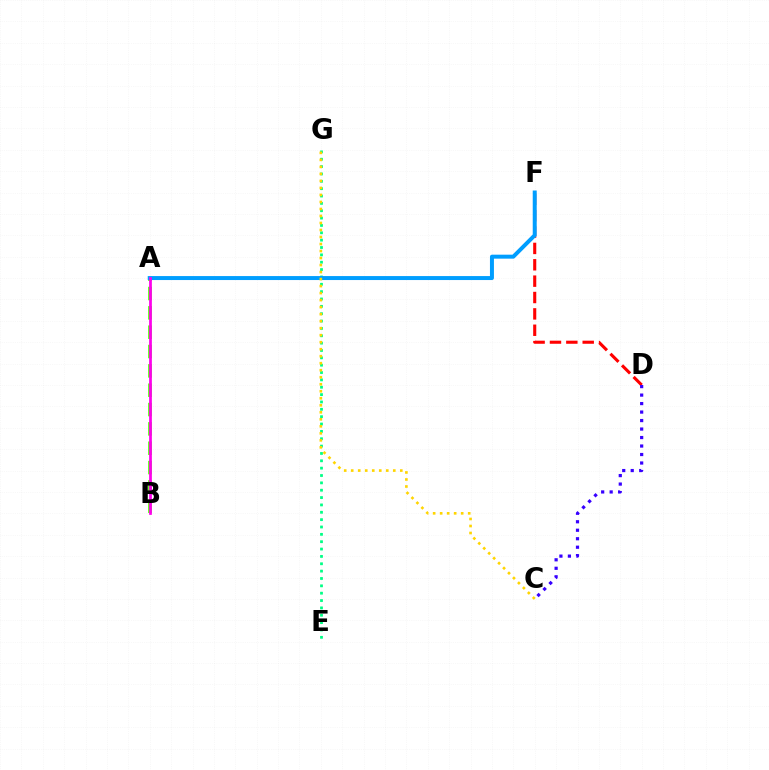{('A', 'B'): [{'color': '#4fff00', 'line_style': 'dashed', 'thickness': 2.63}, {'color': '#ff00ed', 'line_style': 'solid', 'thickness': 1.97}], ('E', 'G'): [{'color': '#00ff86', 'line_style': 'dotted', 'thickness': 2.0}], ('D', 'F'): [{'color': '#ff0000', 'line_style': 'dashed', 'thickness': 2.22}], ('A', 'F'): [{'color': '#009eff', 'line_style': 'solid', 'thickness': 2.86}], ('C', 'G'): [{'color': '#ffd500', 'line_style': 'dotted', 'thickness': 1.9}], ('C', 'D'): [{'color': '#3700ff', 'line_style': 'dotted', 'thickness': 2.31}]}